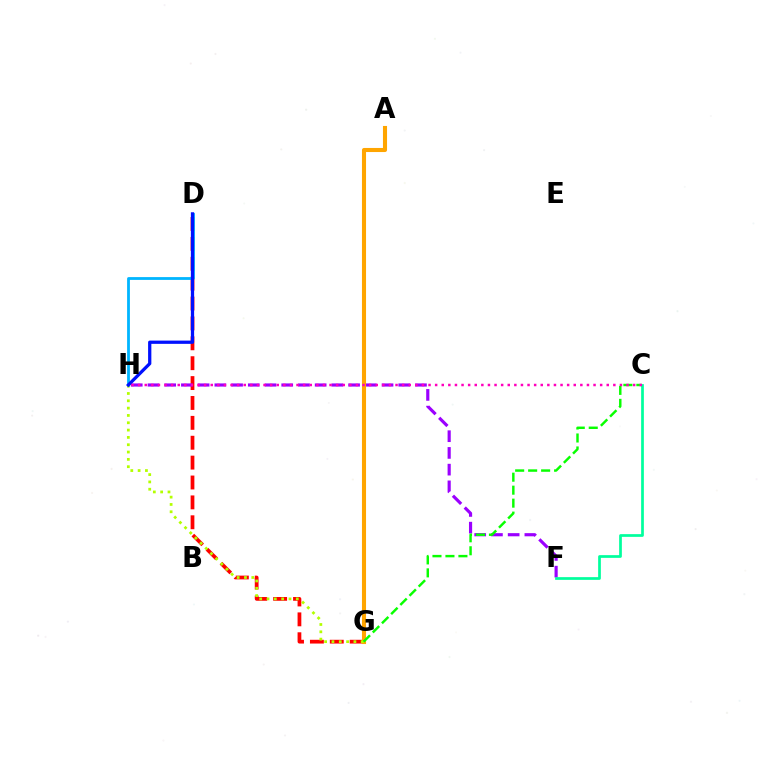{('D', 'G'): [{'color': '#ff0000', 'line_style': 'dashed', 'thickness': 2.7}], ('F', 'H'): [{'color': '#9b00ff', 'line_style': 'dashed', 'thickness': 2.27}], ('D', 'H'): [{'color': '#00b5ff', 'line_style': 'solid', 'thickness': 2.01}, {'color': '#0010ff', 'line_style': 'solid', 'thickness': 2.34}], ('C', 'F'): [{'color': '#00ff9d', 'line_style': 'solid', 'thickness': 1.96}], ('A', 'G'): [{'color': '#ffa500', 'line_style': 'solid', 'thickness': 2.94}], ('G', 'H'): [{'color': '#b3ff00', 'line_style': 'dotted', 'thickness': 1.99}], ('C', 'G'): [{'color': '#08ff00', 'line_style': 'dashed', 'thickness': 1.76}], ('C', 'H'): [{'color': '#ff00bd', 'line_style': 'dotted', 'thickness': 1.79}]}